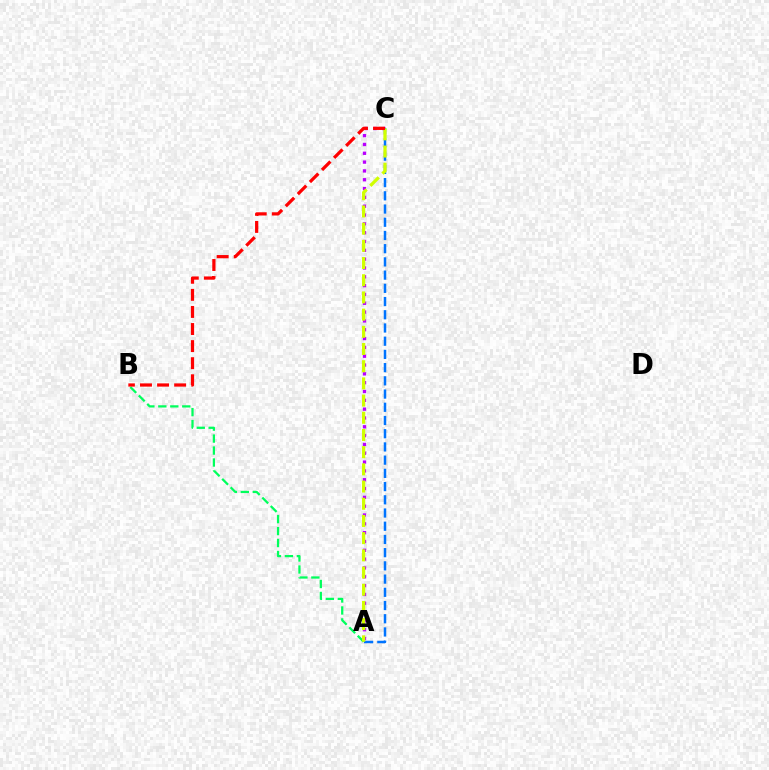{('A', 'B'): [{'color': '#00ff5c', 'line_style': 'dashed', 'thickness': 1.63}], ('A', 'C'): [{'color': '#b900ff', 'line_style': 'dotted', 'thickness': 2.4}, {'color': '#0074ff', 'line_style': 'dashed', 'thickness': 1.8}, {'color': '#d1ff00', 'line_style': 'dashed', 'thickness': 2.34}], ('B', 'C'): [{'color': '#ff0000', 'line_style': 'dashed', 'thickness': 2.32}]}